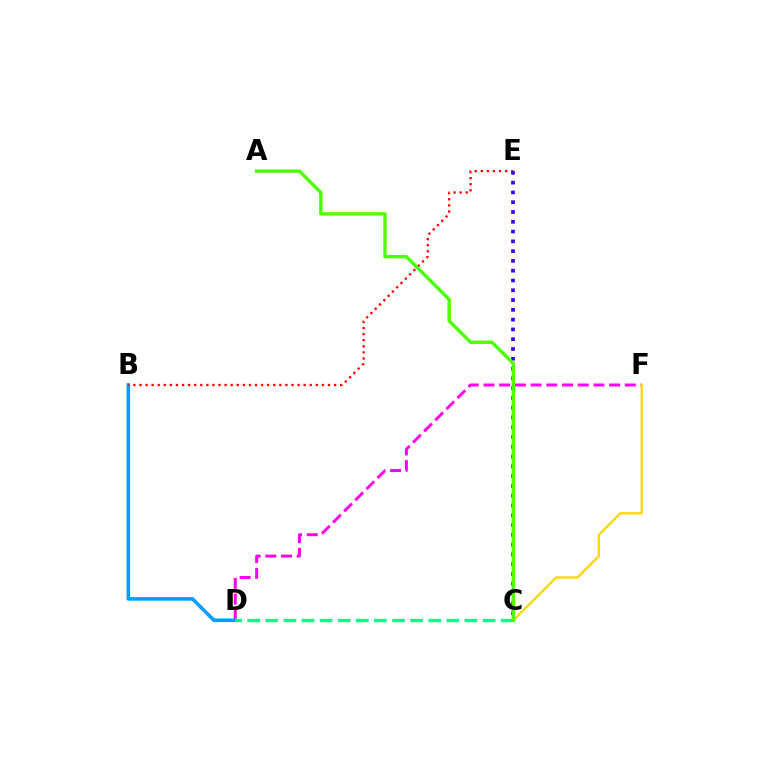{('D', 'F'): [{'color': '#ff00ed', 'line_style': 'dashed', 'thickness': 2.13}], ('B', 'D'): [{'color': '#009eff', 'line_style': 'solid', 'thickness': 2.59}], ('B', 'E'): [{'color': '#ff0000', 'line_style': 'dotted', 'thickness': 1.65}], ('C', 'E'): [{'color': '#3700ff', 'line_style': 'dotted', 'thickness': 2.66}], ('C', 'D'): [{'color': '#00ff86', 'line_style': 'dashed', 'thickness': 2.46}], ('C', 'F'): [{'color': '#ffd500', 'line_style': 'solid', 'thickness': 1.63}], ('A', 'C'): [{'color': '#4fff00', 'line_style': 'solid', 'thickness': 2.47}]}